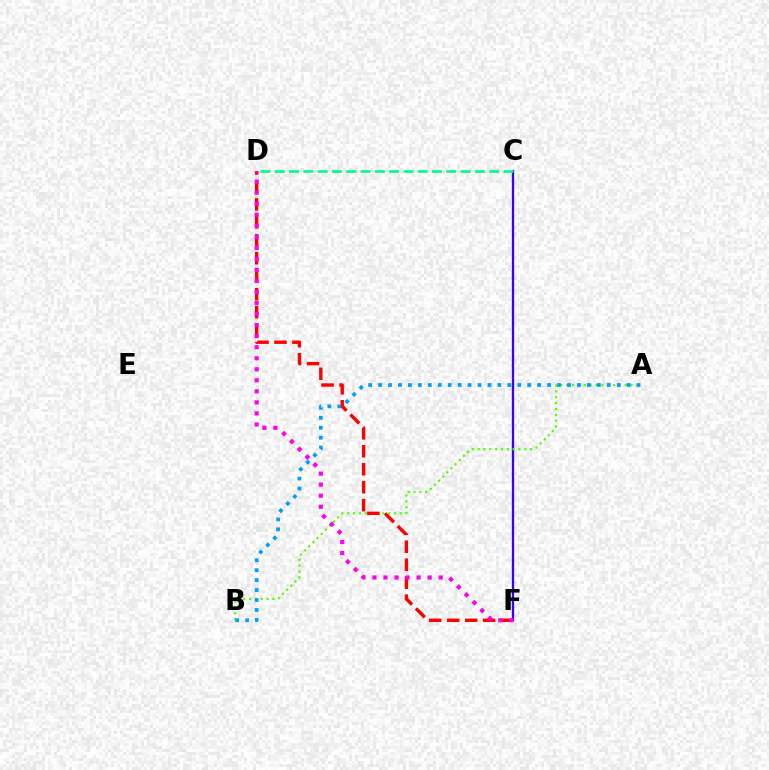{('C', 'F'): [{'color': '#ffd500', 'line_style': 'solid', 'thickness': 1.58}, {'color': '#3700ff', 'line_style': 'solid', 'thickness': 1.63}], ('A', 'B'): [{'color': '#4fff00', 'line_style': 'dotted', 'thickness': 1.59}, {'color': '#009eff', 'line_style': 'dotted', 'thickness': 2.7}], ('C', 'D'): [{'color': '#00ff86', 'line_style': 'dashed', 'thickness': 1.94}], ('D', 'F'): [{'color': '#ff0000', 'line_style': 'dashed', 'thickness': 2.44}, {'color': '#ff00ed', 'line_style': 'dotted', 'thickness': 3.0}]}